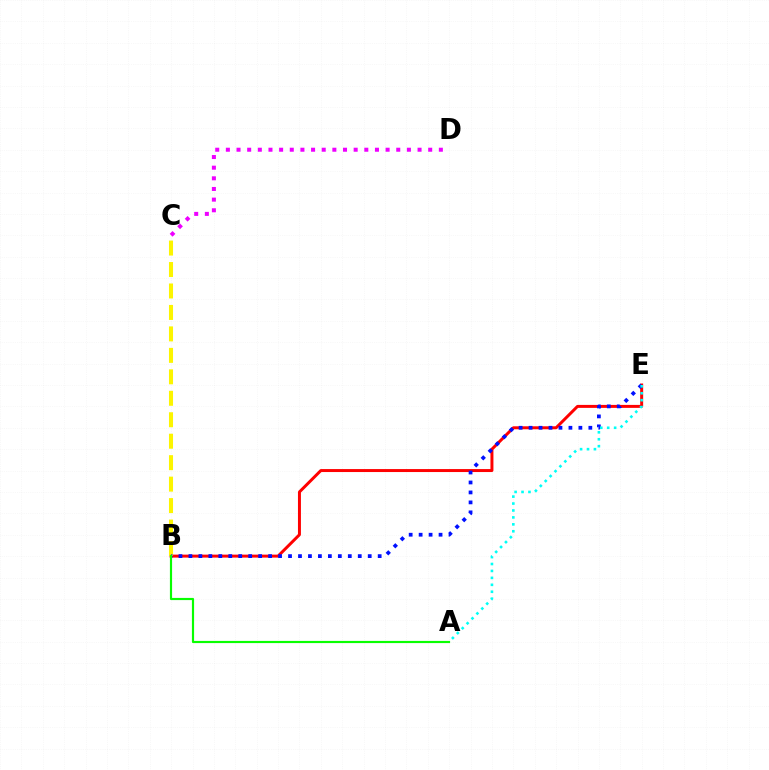{('B', 'E'): [{'color': '#ff0000', 'line_style': 'solid', 'thickness': 2.14}, {'color': '#0010ff', 'line_style': 'dotted', 'thickness': 2.71}], ('B', 'C'): [{'color': '#fcf500', 'line_style': 'dashed', 'thickness': 2.92}], ('A', 'B'): [{'color': '#08ff00', 'line_style': 'solid', 'thickness': 1.57}], ('C', 'D'): [{'color': '#ee00ff', 'line_style': 'dotted', 'thickness': 2.89}], ('A', 'E'): [{'color': '#00fff6', 'line_style': 'dotted', 'thickness': 1.88}]}